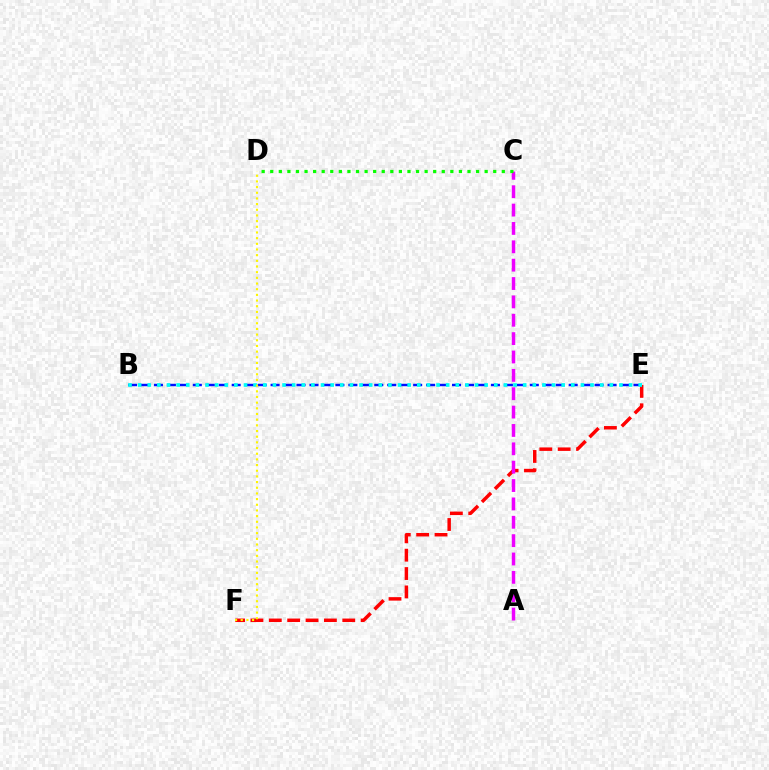{('E', 'F'): [{'color': '#ff0000', 'line_style': 'dashed', 'thickness': 2.49}], ('B', 'E'): [{'color': '#0010ff', 'line_style': 'dashed', 'thickness': 1.76}, {'color': '#00fff6', 'line_style': 'dotted', 'thickness': 2.62}], ('A', 'C'): [{'color': '#ee00ff', 'line_style': 'dashed', 'thickness': 2.49}], ('C', 'D'): [{'color': '#08ff00', 'line_style': 'dotted', 'thickness': 2.33}], ('D', 'F'): [{'color': '#fcf500', 'line_style': 'dotted', 'thickness': 1.54}]}